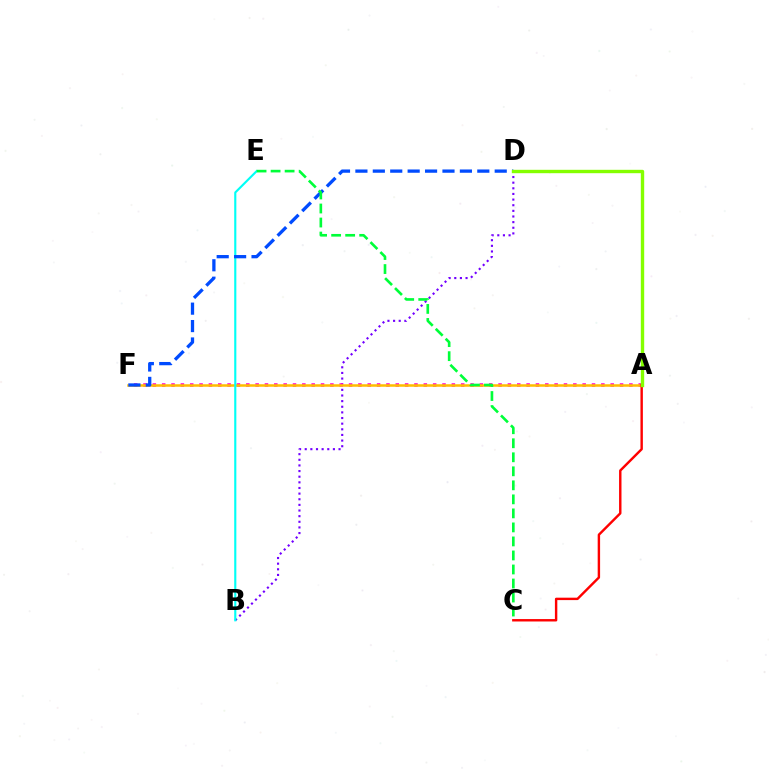{('B', 'D'): [{'color': '#7200ff', 'line_style': 'dotted', 'thickness': 1.53}], ('A', 'F'): [{'color': '#ff00cf', 'line_style': 'dotted', 'thickness': 2.54}, {'color': '#ffbd00', 'line_style': 'solid', 'thickness': 1.81}], ('B', 'E'): [{'color': '#00fff6', 'line_style': 'solid', 'thickness': 1.53}], ('D', 'F'): [{'color': '#004bff', 'line_style': 'dashed', 'thickness': 2.37}], ('C', 'E'): [{'color': '#00ff39', 'line_style': 'dashed', 'thickness': 1.91}], ('A', 'C'): [{'color': '#ff0000', 'line_style': 'solid', 'thickness': 1.74}], ('A', 'D'): [{'color': '#84ff00', 'line_style': 'solid', 'thickness': 2.43}]}